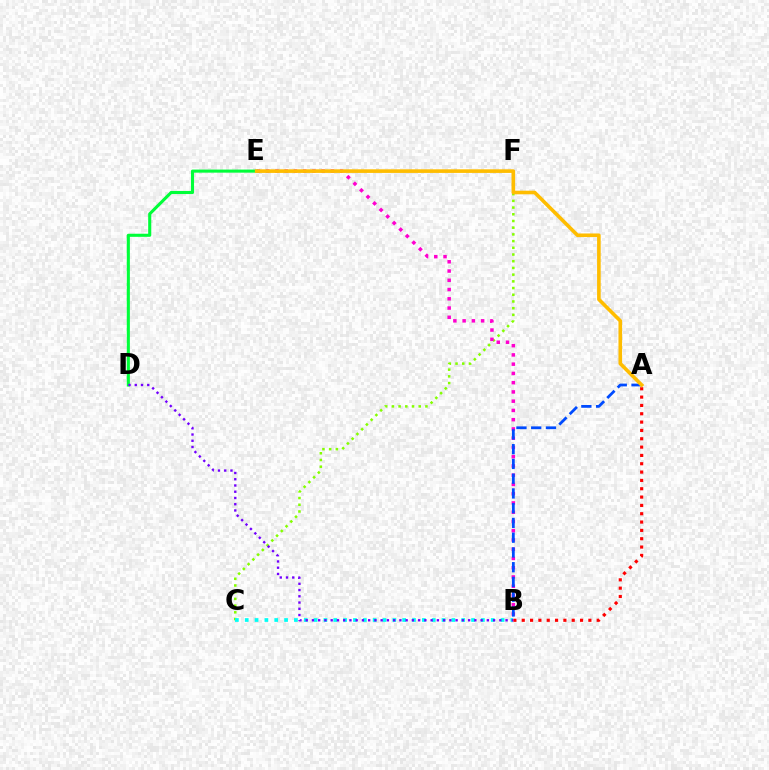{('C', 'F'): [{'color': '#84ff00', 'line_style': 'dotted', 'thickness': 1.82}], ('B', 'E'): [{'color': '#ff00cf', 'line_style': 'dotted', 'thickness': 2.51}], ('B', 'C'): [{'color': '#00fff6', 'line_style': 'dotted', 'thickness': 2.67}], ('A', 'B'): [{'color': '#004bff', 'line_style': 'dashed', 'thickness': 2.0}, {'color': '#ff0000', 'line_style': 'dotted', 'thickness': 2.26}], ('D', 'E'): [{'color': '#00ff39', 'line_style': 'solid', 'thickness': 2.22}], ('B', 'D'): [{'color': '#7200ff', 'line_style': 'dotted', 'thickness': 1.7}], ('A', 'E'): [{'color': '#ffbd00', 'line_style': 'solid', 'thickness': 2.6}]}